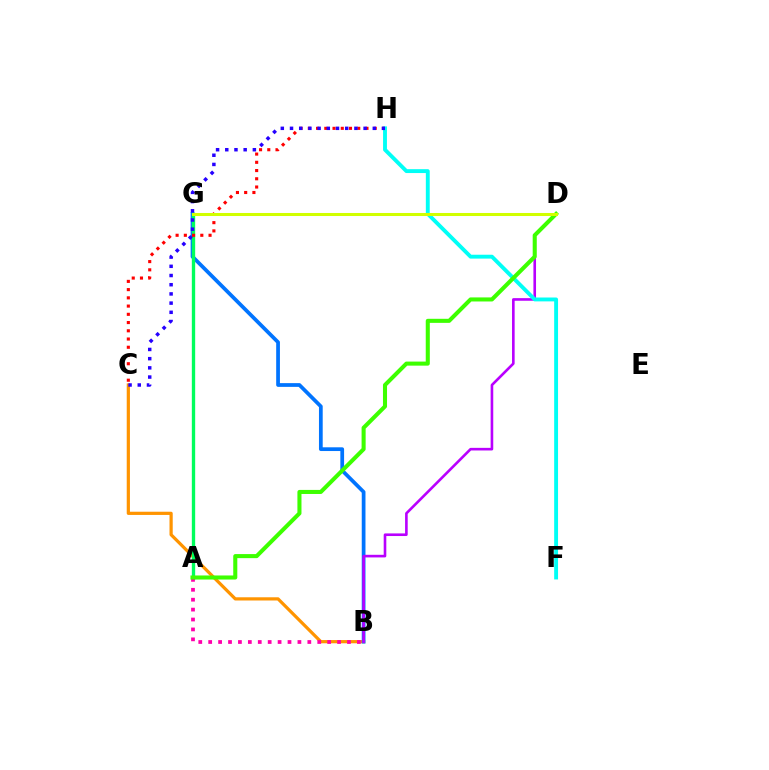{('B', 'C'): [{'color': '#ff9400', 'line_style': 'solid', 'thickness': 2.31}], ('B', 'G'): [{'color': '#0074ff', 'line_style': 'solid', 'thickness': 2.69}], ('A', 'G'): [{'color': '#00ff5c', 'line_style': 'solid', 'thickness': 2.41}], ('C', 'H'): [{'color': '#ff0000', 'line_style': 'dotted', 'thickness': 2.24}, {'color': '#2500ff', 'line_style': 'dotted', 'thickness': 2.5}], ('A', 'B'): [{'color': '#ff00ac', 'line_style': 'dotted', 'thickness': 2.69}], ('B', 'D'): [{'color': '#b900ff', 'line_style': 'solid', 'thickness': 1.89}], ('F', 'H'): [{'color': '#00fff6', 'line_style': 'solid', 'thickness': 2.79}], ('A', 'D'): [{'color': '#3dff00', 'line_style': 'solid', 'thickness': 2.92}], ('D', 'G'): [{'color': '#d1ff00', 'line_style': 'solid', 'thickness': 2.19}]}